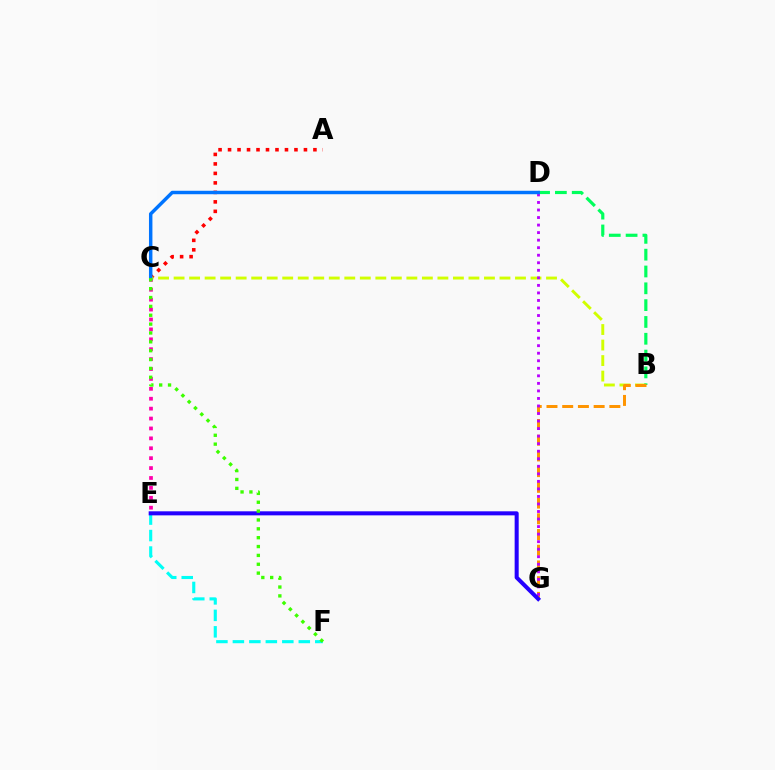{('C', 'E'): [{'color': '#ff00ac', 'line_style': 'dotted', 'thickness': 2.69}], ('E', 'F'): [{'color': '#00fff6', 'line_style': 'dashed', 'thickness': 2.24}], ('A', 'C'): [{'color': '#ff0000', 'line_style': 'dotted', 'thickness': 2.58}], ('B', 'C'): [{'color': '#d1ff00', 'line_style': 'dashed', 'thickness': 2.11}], ('B', 'D'): [{'color': '#00ff5c', 'line_style': 'dashed', 'thickness': 2.28}], ('B', 'G'): [{'color': '#ff9400', 'line_style': 'dashed', 'thickness': 2.14}], ('D', 'G'): [{'color': '#b900ff', 'line_style': 'dotted', 'thickness': 2.05}], ('C', 'D'): [{'color': '#0074ff', 'line_style': 'solid', 'thickness': 2.49}], ('E', 'G'): [{'color': '#2500ff', 'line_style': 'solid', 'thickness': 2.91}], ('C', 'F'): [{'color': '#3dff00', 'line_style': 'dotted', 'thickness': 2.41}]}